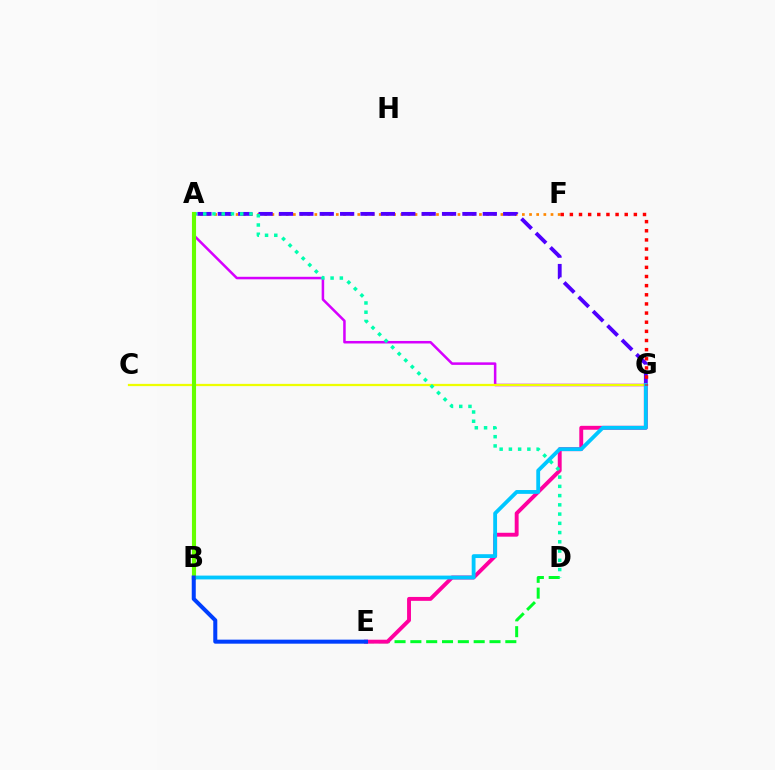{('A', 'F'): [{'color': '#ff8800', 'line_style': 'dotted', 'thickness': 1.94}], ('A', 'G'): [{'color': '#d600ff', 'line_style': 'solid', 'thickness': 1.82}, {'color': '#4f00ff', 'line_style': 'dashed', 'thickness': 2.77}], ('D', 'E'): [{'color': '#00ff27', 'line_style': 'dashed', 'thickness': 2.15}], ('C', 'G'): [{'color': '#eeff00', 'line_style': 'solid', 'thickness': 1.62}], ('E', 'G'): [{'color': '#ff00a0', 'line_style': 'solid', 'thickness': 2.81}], ('B', 'G'): [{'color': '#00c7ff', 'line_style': 'solid', 'thickness': 2.75}], ('A', 'D'): [{'color': '#00ffaf', 'line_style': 'dotted', 'thickness': 2.51}], ('A', 'B'): [{'color': '#66ff00', 'line_style': 'solid', 'thickness': 2.97}], ('F', 'G'): [{'color': '#ff0000', 'line_style': 'dotted', 'thickness': 2.48}], ('B', 'E'): [{'color': '#003fff', 'line_style': 'solid', 'thickness': 2.9}]}